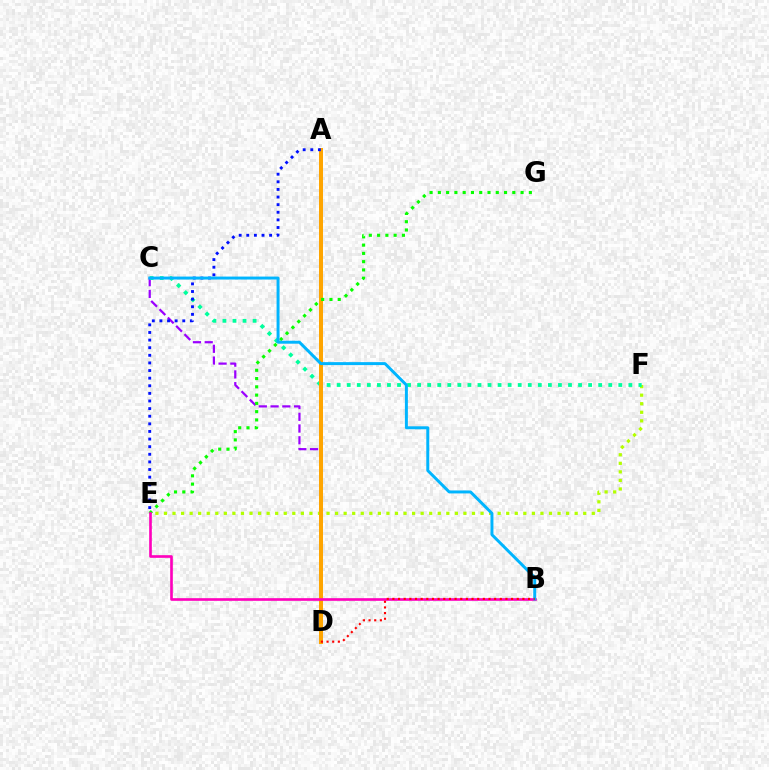{('C', 'D'): [{'color': '#9b00ff', 'line_style': 'dashed', 'thickness': 1.6}], ('E', 'F'): [{'color': '#b3ff00', 'line_style': 'dotted', 'thickness': 2.32}], ('C', 'F'): [{'color': '#00ff9d', 'line_style': 'dotted', 'thickness': 2.73}], ('A', 'D'): [{'color': '#ffa500', 'line_style': 'solid', 'thickness': 2.87}], ('E', 'G'): [{'color': '#08ff00', 'line_style': 'dotted', 'thickness': 2.25}], ('A', 'E'): [{'color': '#0010ff', 'line_style': 'dotted', 'thickness': 2.07}], ('B', 'E'): [{'color': '#ff00bd', 'line_style': 'solid', 'thickness': 1.91}], ('B', 'C'): [{'color': '#00b5ff', 'line_style': 'solid', 'thickness': 2.13}], ('B', 'D'): [{'color': '#ff0000', 'line_style': 'dotted', 'thickness': 1.54}]}